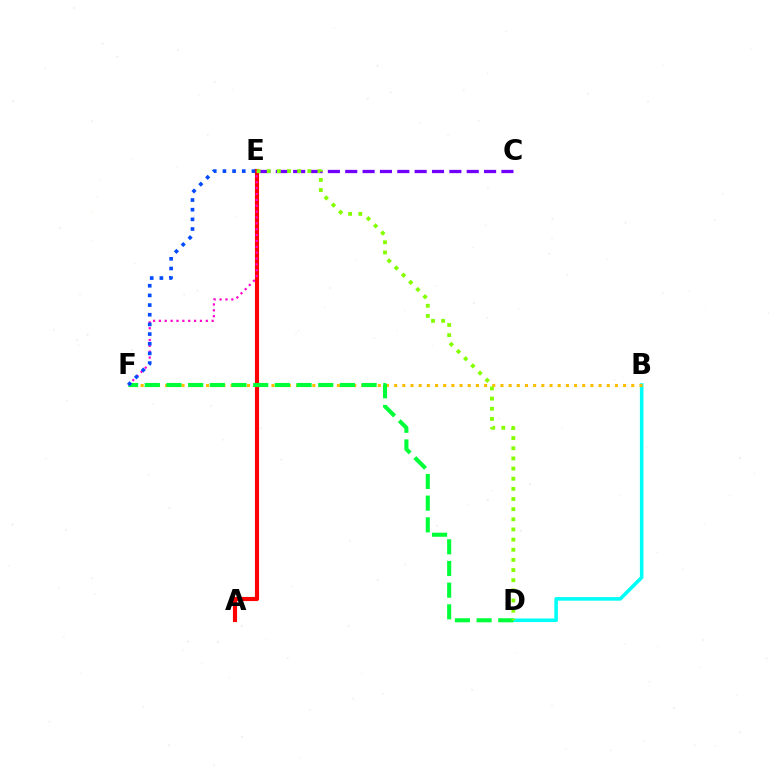{('B', 'D'): [{'color': '#00fff6', 'line_style': 'solid', 'thickness': 2.57}], ('B', 'F'): [{'color': '#ffbd00', 'line_style': 'dotted', 'thickness': 2.22}], ('A', 'E'): [{'color': '#ff0000', 'line_style': 'solid', 'thickness': 2.98}], ('D', 'F'): [{'color': '#00ff39', 'line_style': 'dashed', 'thickness': 2.95}], ('C', 'E'): [{'color': '#7200ff', 'line_style': 'dashed', 'thickness': 2.36}], ('E', 'F'): [{'color': '#ff00cf', 'line_style': 'dotted', 'thickness': 1.59}, {'color': '#004bff', 'line_style': 'dotted', 'thickness': 2.63}], ('D', 'E'): [{'color': '#84ff00', 'line_style': 'dotted', 'thickness': 2.76}]}